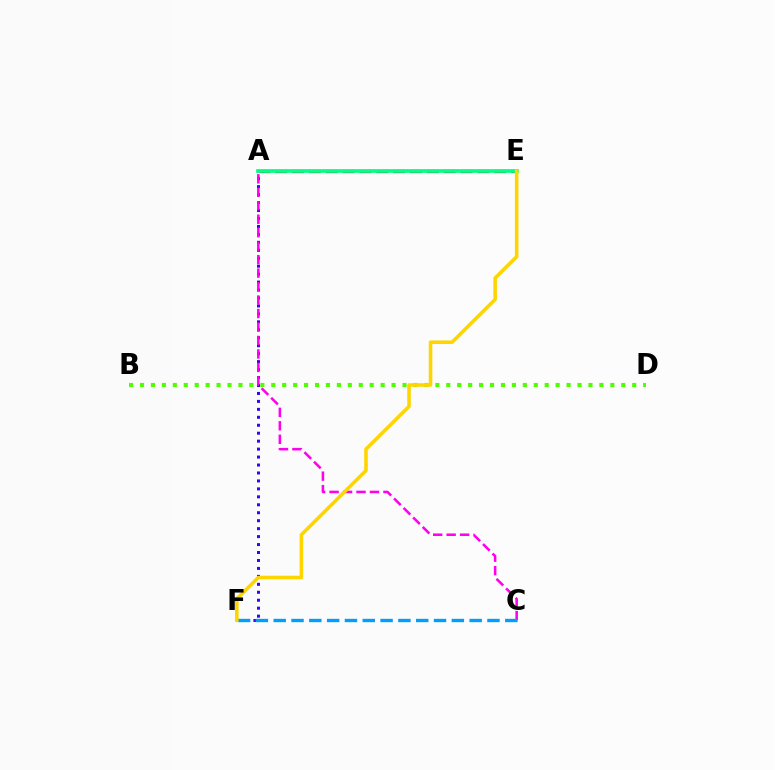{('A', 'E'): [{'color': '#ff0000', 'line_style': 'dashed', 'thickness': 2.29}, {'color': '#00ff86', 'line_style': 'solid', 'thickness': 2.67}], ('A', 'F'): [{'color': '#3700ff', 'line_style': 'dotted', 'thickness': 2.16}], ('B', 'D'): [{'color': '#4fff00', 'line_style': 'dotted', 'thickness': 2.97}], ('A', 'C'): [{'color': '#ff00ed', 'line_style': 'dashed', 'thickness': 1.83}], ('C', 'F'): [{'color': '#009eff', 'line_style': 'dashed', 'thickness': 2.42}], ('E', 'F'): [{'color': '#ffd500', 'line_style': 'solid', 'thickness': 2.56}]}